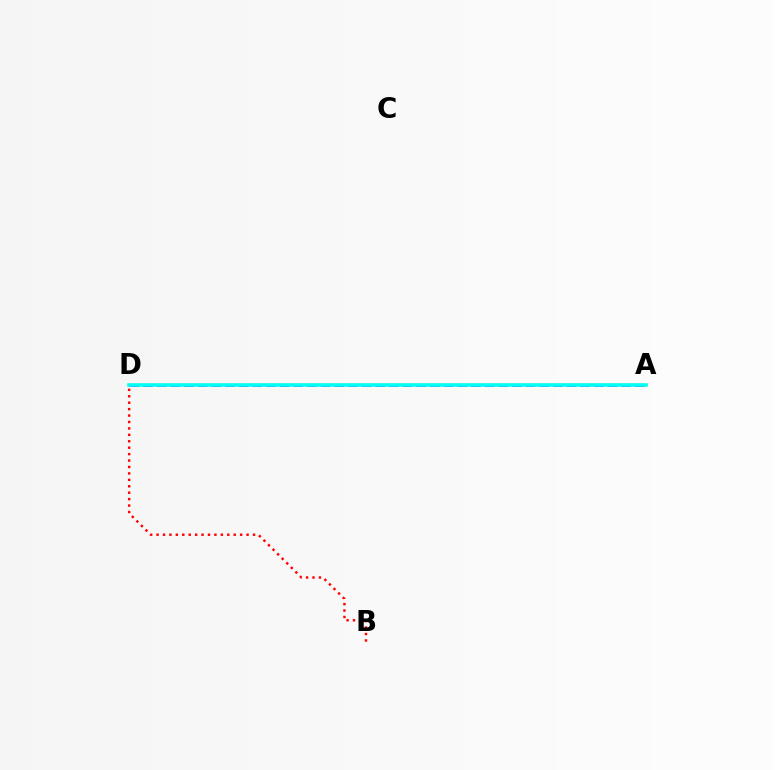{('A', 'D'): [{'color': '#84ff00', 'line_style': 'solid', 'thickness': 1.77}, {'color': '#7200ff', 'line_style': 'dashed', 'thickness': 1.86}, {'color': '#00fff6', 'line_style': 'solid', 'thickness': 2.53}], ('B', 'D'): [{'color': '#ff0000', 'line_style': 'dotted', 'thickness': 1.75}]}